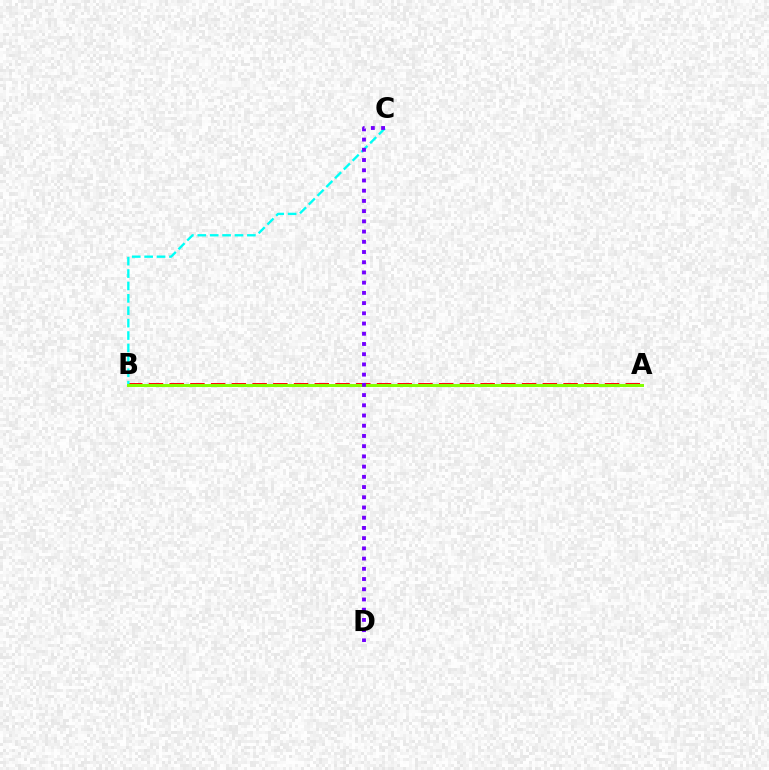{('A', 'B'): [{'color': '#ff0000', 'line_style': 'dashed', 'thickness': 2.82}, {'color': '#84ff00', 'line_style': 'solid', 'thickness': 2.14}], ('B', 'C'): [{'color': '#00fff6', 'line_style': 'dashed', 'thickness': 1.68}], ('C', 'D'): [{'color': '#7200ff', 'line_style': 'dotted', 'thickness': 2.78}]}